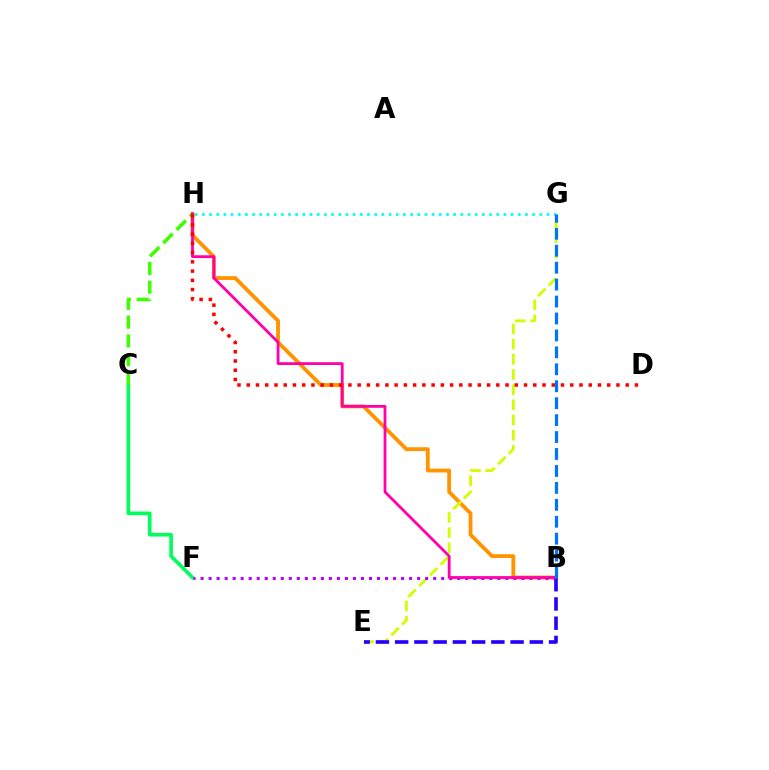{('B', 'H'): [{'color': '#ff9400', 'line_style': 'solid', 'thickness': 2.75}, {'color': '#ff00ac', 'line_style': 'solid', 'thickness': 2.01}], ('C', 'F'): [{'color': '#00ff5c', 'line_style': 'solid', 'thickness': 2.63}], ('C', 'H'): [{'color': '#3dff00', 'line_style': 'dashed', 'thickness': 2.55}], ('E', 'G'): [{'color': '#d1ff00', 'line_style': 'dashed', 'thickness': 2.06}], ('B', 'F'): [{'color': '#b900ff', 'line_style': 'dotted', 'thickness': 2.18}], ('B', 'E'): [{'color': '#2500ff', 'line_style': 'dashed', 'thickness': 2.61}], ('G', 'H'): [{'color': '#00fff6', 'line_style': 'dotted', 'thickness': 1.95}], ('B', 'G'): [{'color': '#0074ff', 'line_style': 'dashed', 'thickness': 2.3}], ('D', 'H'): [{'color': '#ff0000', 'line_style': 'dotted', 'thickness': 2.51}]}